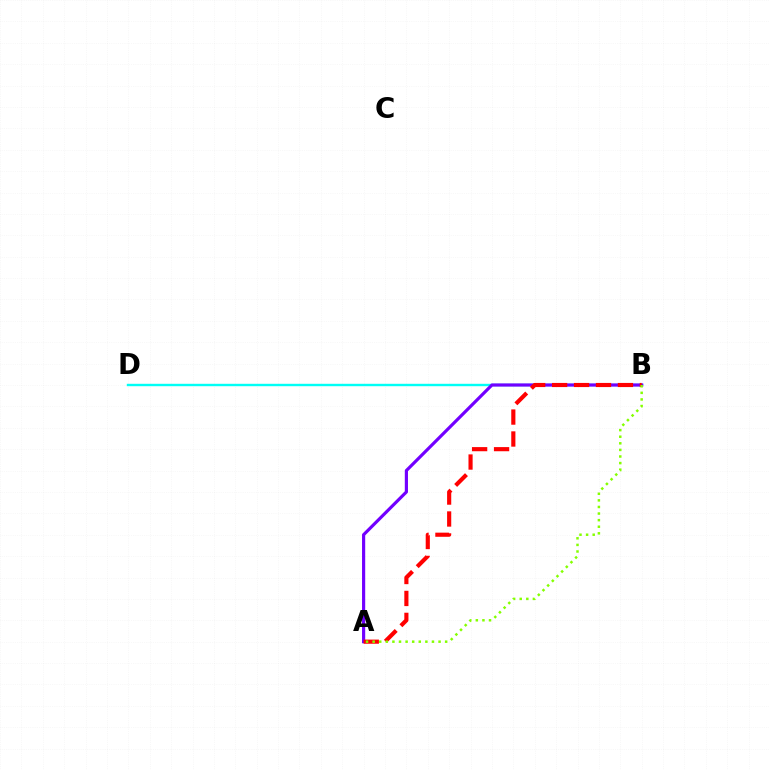{('B', 'D'): [{'color': '#00fff6', 'line_style': 'solid', 'thickness': 1.73}], ('A', 'B'): [{'color': '#7200ff', 'line_style': 'solid', 'thickness': 2.28}, {'color': '#ff0000', 'line_style': 'dashed', 'thickness': 2.98}, {'color': '#84ff00', 'line_style': 'dotted', 'thickness': 1.79}]}